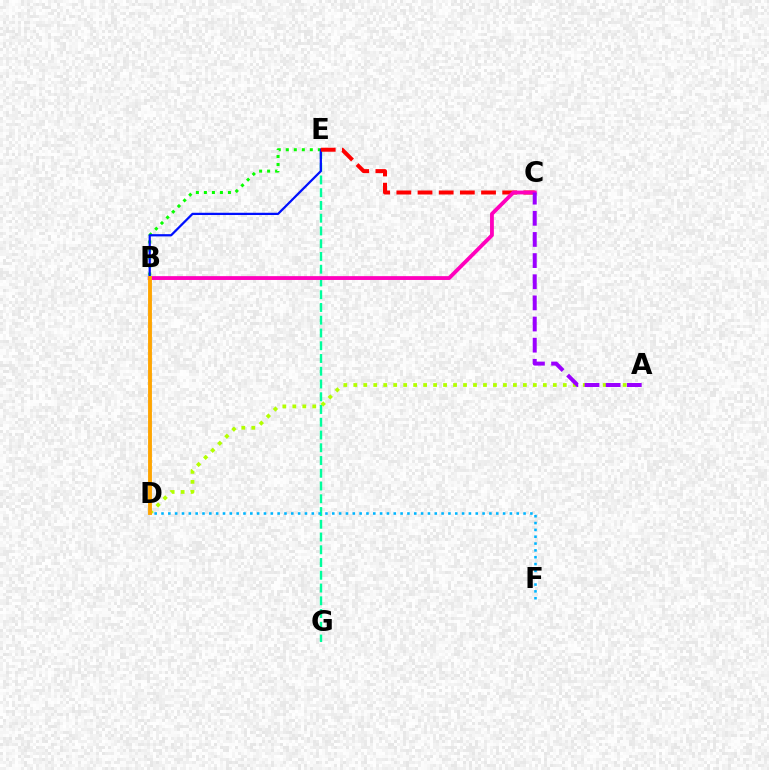{('B', 'E'): [{'color': '#08ff00', 'line_style': 'dotted', 'thickness': 2.18}, {'color': '#0010ff', 'line_style': 'solid', 'thickness': 1.62}], ('A', 'D'): [{'color': '#b3ff00', 'line_style': 'dotted', 'thickness': 2.71}], ('E', 'G'): [{'color': '#00ff9d', 'line_style': 'dashed', 'thickness': 1.73}], ('D', 'F'): [{'color': '#00b5ff', 'line_style': 'dotted', 'thickness': 1.86}], ('C', 'E'): [{'color': '#ff0000', 'line_style': 'dashed', 'thickness': 2.88}], ('B', 'C'): [{'color': '#ff00bd', 'line_style': 'solid', 'thickness': 2.75}], ('A', 'C'): [{'color': '#9b00ff', 'line_style': 'dashed', 'thickness': 2.87}], ('B', 'D'): [{'color': '#ffa500', 'line_style': 'solid', 'thickness': 2.78}]}